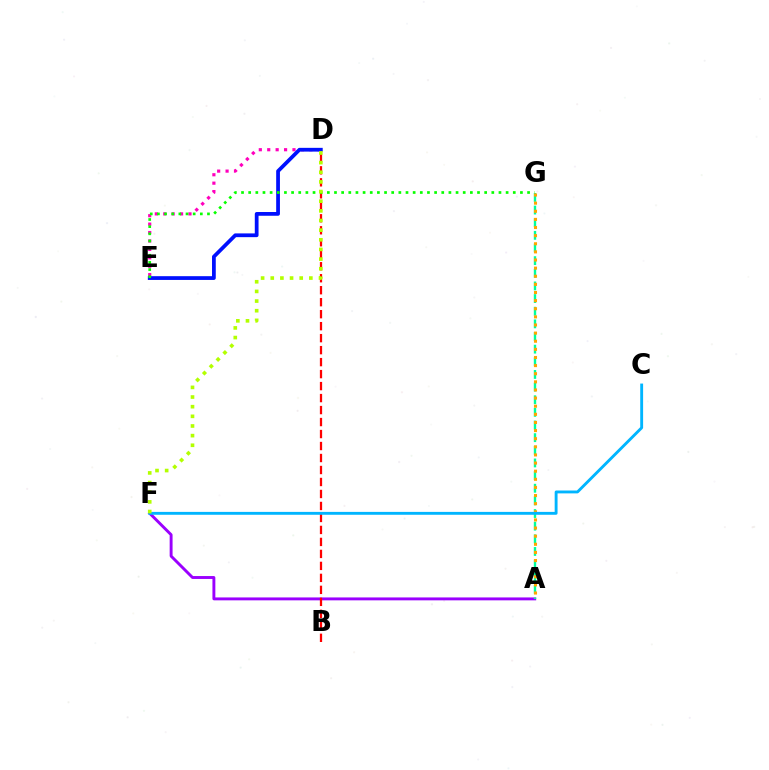{('D', 'E'): [{'color': '#ff00bd', 'line_style': 'dotted', 'thickness': 2.29}, {'color': '#0010ff', 'line_style': 'solid', 'thickness': 2.7}], ('A', 'F'): [{'color': '#9b00ff', 'line_style': 'solid', 'thickness': 2.09}], ('B', 'D'): [{'color': '#ff0000', 'line_style': 'dashed', 'thickness': 1.63}], ('E', 'G'): [{'color': '#08ff00', 'line_style': 'dotted', 'thickness': 1.94}], ('A', 'G'): [{'color': '#00ff9d', 'line_style': 'dashed', 'thickness': 1.72}, {'color': '#ffa500', 'line_style': 'dotted', 'thickness': 2.21}], ('C', 'F'): [{'color': '#00b5ff', 'line_style': 'solid', 'thickness': 2.07}], ('D', 'F'): [{'color': '#b3ff00', 'line_style': 'dotted', 'thickness': 2.62}]}